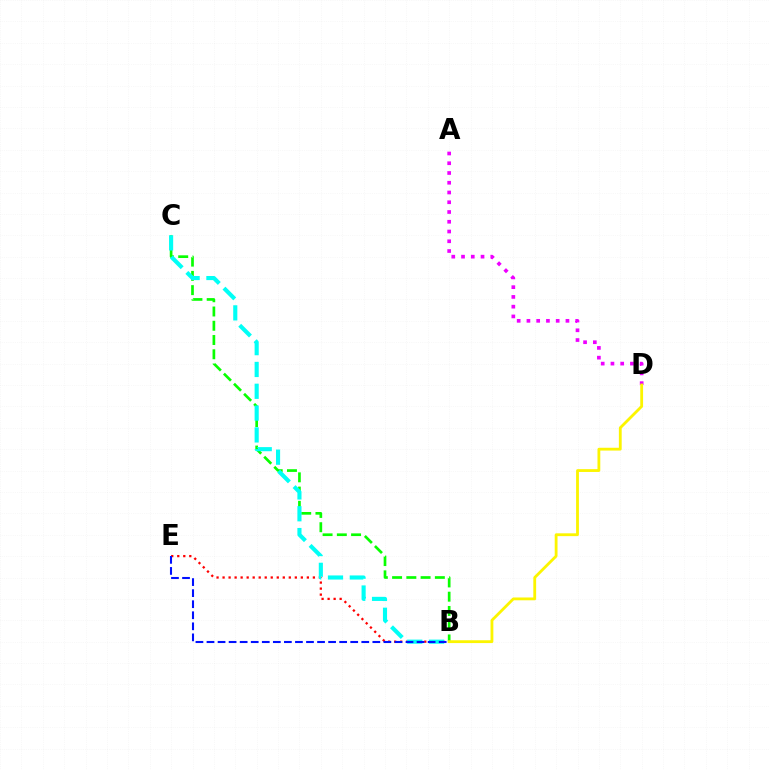{('A', 'D'): [{'color': '#ee00ff', 'line_style': 'dotted', 'thickness': 2.65}], ('B', 'C'): [{'color': '#08ff00', 'line_style': 'dashed', 'thickness': 1.94}, {'color': '#00fff6', 'line_style': 'dashed', 'thickness': 2.96}], ('B', 'E'): [{'color': '#ff0000', 'line_style': 'dotted', 'thickness': 1.64}, {'color': '#0010ff', 'line_style': 'dashed', 'thickness': 1.5}], ('B', 'D'): [{'color': '#fcf500', 'line_style': 'solid', 'thickness': 2.02}]}